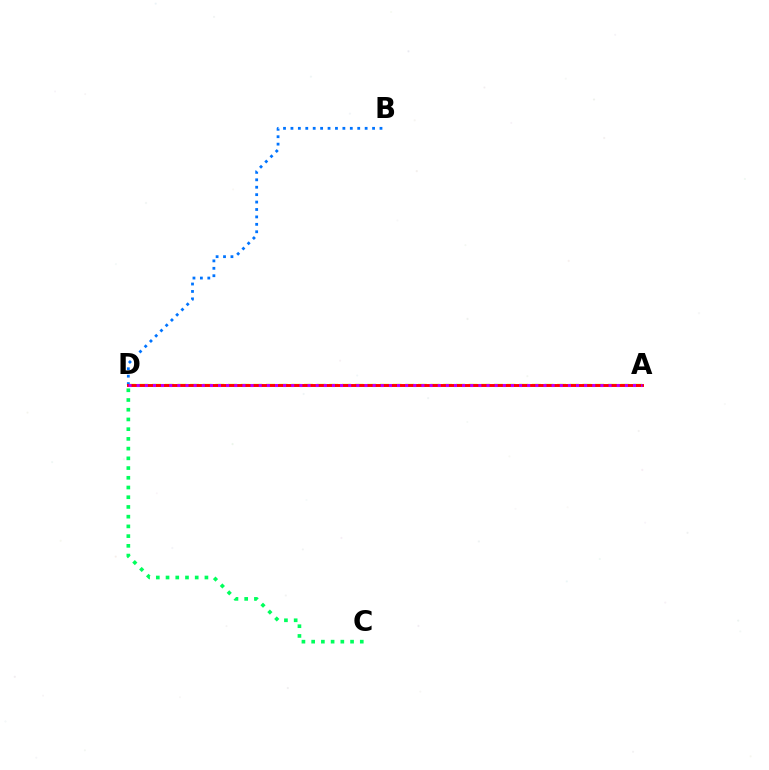{('A', 'D'): [{'color': '#d1ff00', 'line_style': 'dashed', 'thickness': 1.72}, {'color': '#ff0000', 'line_style': 'solid', 'thickness': 2.1}, {'color': '#b900ff', 'line_style': 'dotted', 'thickness': 2.21}], ('B', 'D'): [{'color': '#0074ff', 'line_style': 'dotted', 'thickness': 2.02}], ('C', 'D'): [{'color': '#00ff5c', 'line_style': 'dotted', 'thickness': 2.64}]}